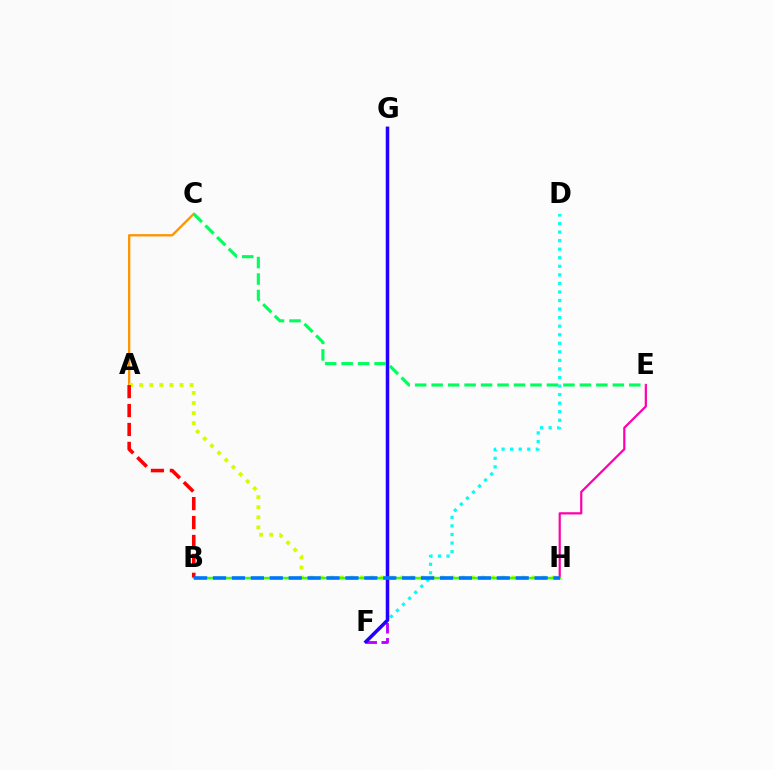{('D', 'F'): [{'color': '#00fff6', 'line_style': 'dotted', 'thickness': 2.32}], ('E', 'H'): [{'color': '#ff00ac', 'line_style': 'solid', 'thickness': 1.6}], ('F', 'G'): [{'color': '#b900ff', 'line_style': 'dashed', 'thickness': 2.04}, {'color': '#2500ff', 'line_style': 'solid', 'thickness': 2.53}], ('A', 'C'): [{'color': '#ff9400', 'line_style': 'solid', 'thickness': 1.67}], ('A', 'H'): [{'color': '#d1ff00', 'line_style': 'dotted', 'thickness': 2.74}], ('B', 'H'): [{'color': '#3dff00', 'line_style': 'solid', 'thickness': 1.73}, {'color': '#0074ff', 'line_style': 'dashed', 'thickness': 2.57}], ('A', 'B'): [{'color': '#ff0000', 'line_style': 'dashed', 'thickness': 2.57}], ('C', 'E'): [{'color': '#00ff5c', 'line_style': 'dashed', 'thickness': 2.24}]}